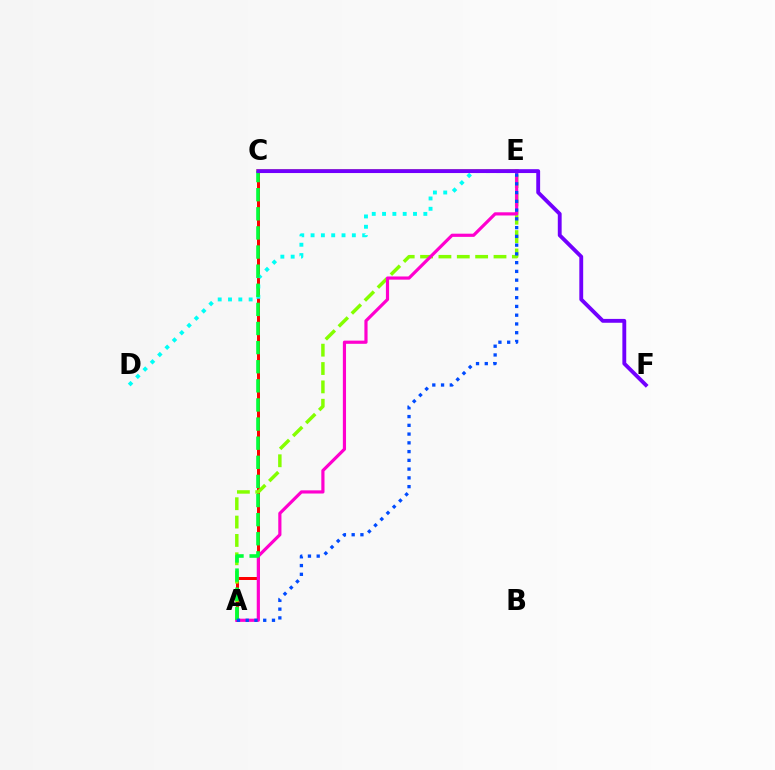{('A', 'C'): [{'color': '#ff0000', 'line_style': 'solid', 'thickness': 2.15}, {'color': '#00ff39', 'line_style': 'dashed', 'thickness': 2.6}], ('D', 'E'): [{'color': '#00fff6', 'line_style': 'dotted', 'thickness': 2.8}], ('C', 'E'): [{'color': '#ffbd00', 'line_style': 'solid', 'thickness': 2.63}], ('A', 'E'): [{'color': '#84ff00', 'line_style': 'dashed', 'thickness': 2.49}, {'color': '#ff00cf', 'line_style': 'solid', 'thickness': 2.29}, {'color': '#004bff', 'line_style': 'dotted', 'thickness': 2.38}], ('C', 'F'): [{'color': '#7200ff', 'line_style': 'solid', 'thickness': 2.78}]}